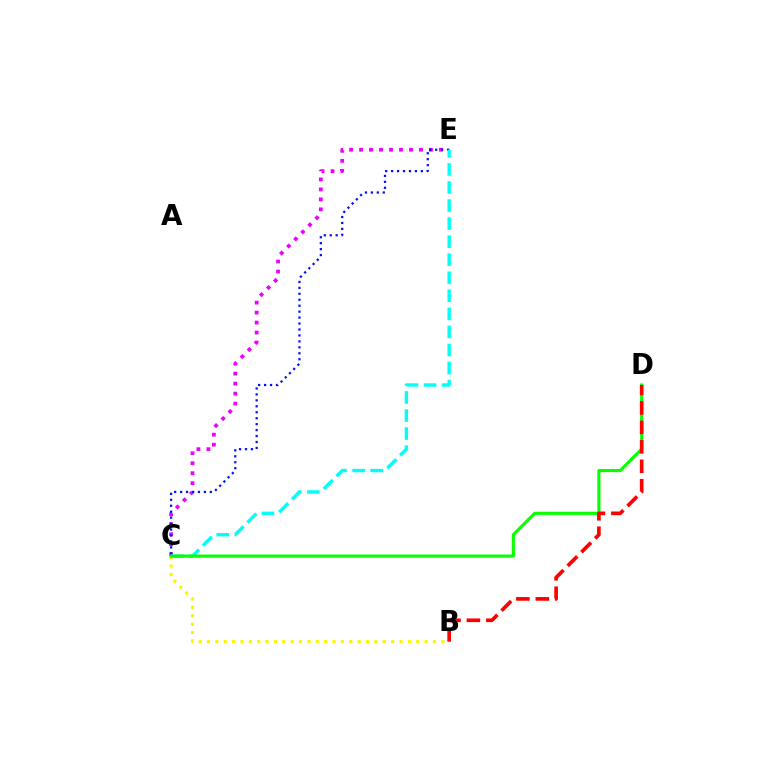{('B', 'C'): [{'color': '#fcf500', 'line_style': 'dotted', 'thickness': 2.27}], ('C', 'E'): [{'color': '#ee00ff', 'line_style': 'dotted', 'thickness': 2.71}, {'color': '#0010ff', 'line_style': 'dotted', 'thickness': 1.62}, {'color': '#00fff6', 'line_style': 'dashed', 'thickness': 2.45}], ('C', 'D'): [{'color': '#08ff00', 'line_style': 'solid', 'thickness': 2.26}], ('B', 'D'): [{'color': '#ff0000', 'line_style': 'dashed', 'thickness': 2.64}]}